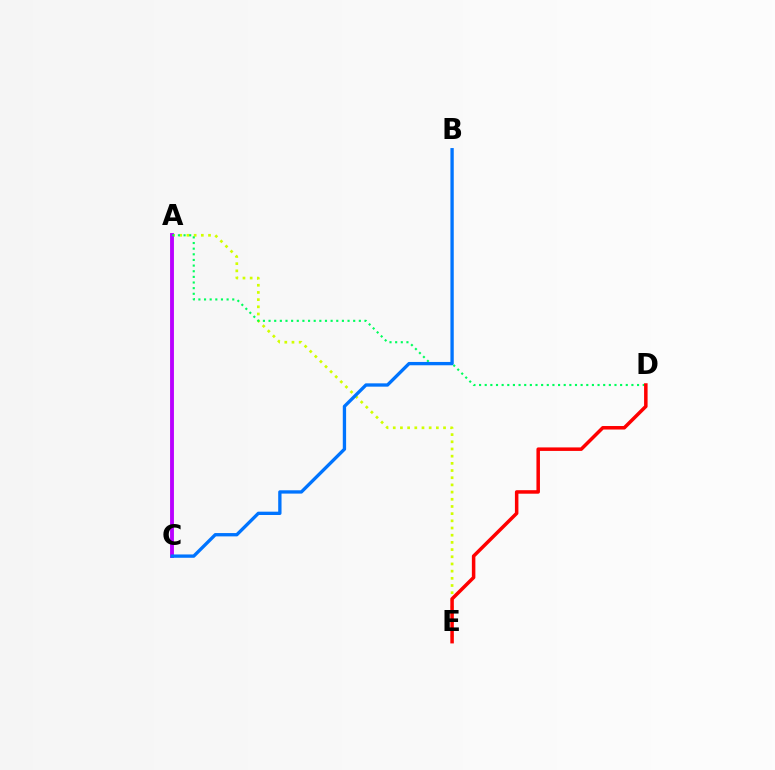{('A', 'E'): [{'color': '#d1ff00', 'line_style': 'dotted', 'thickness': 1.95}], ('A', 'C'): [{'color': '#b900ff', 'line_style': 'solid', 'thickness': 2.78}], ('A', 'D'): [{'color': '#00ff5c', 'line_style': 'dotted', 'thickness': 1.53}], ('D', 'E'): [{'color': '#ff0000', 'line_style': 'solid', 'thickness': 2.52}], ('B', 'C'): [{'color': '#0074ff', 'line_style': 'solid', 'thickness': 2.39}]}